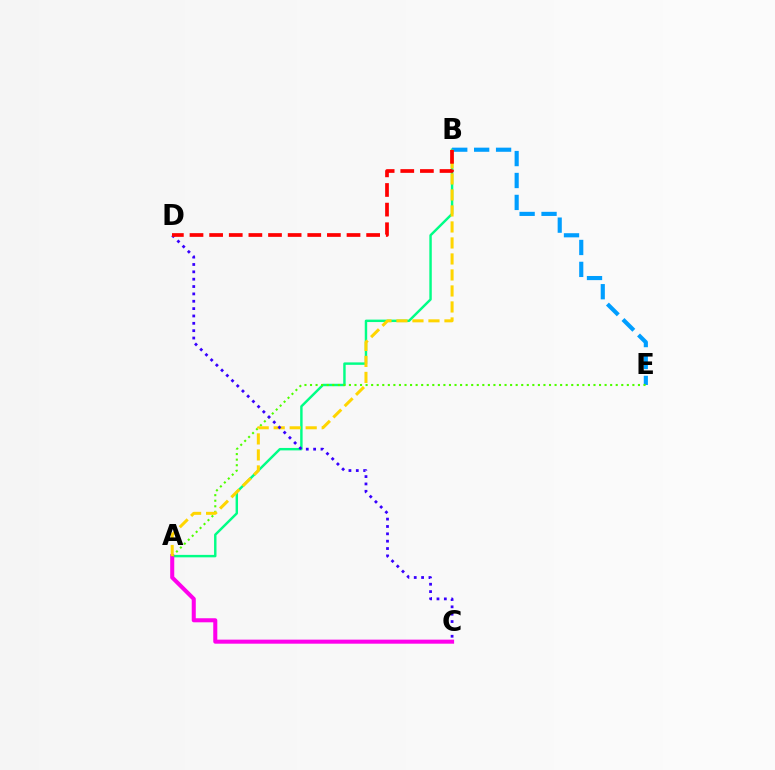{('A', 'B'): [{'color': '#00ff86', 'line_style': 'solid', 'thickness': 1.76}, {'color': '#ffd500', 'line_style': 'dashed', 'thickness': 2.17}], ('B', 'E'): [{'color': '#009eff', 'line_style': 'dashed', 'thickness': 2.98}], ('A', 'C'): [{'color': '#ff00ed', 'line_style': 'solid', 'thickness': 2.92}], ('A', 'E'): [{'color': '#4fff00', 'line_style': 'dotted', 'thickness': 1.51}], ('C', 'D'): [{'color': '#3700ff', 'line_style': 'dotted', 'thickness': 2.0}], ('B', 'D'): [{'color': '#ff0000', 'line_style': 'dashed', 'thickness': 2.67}]}